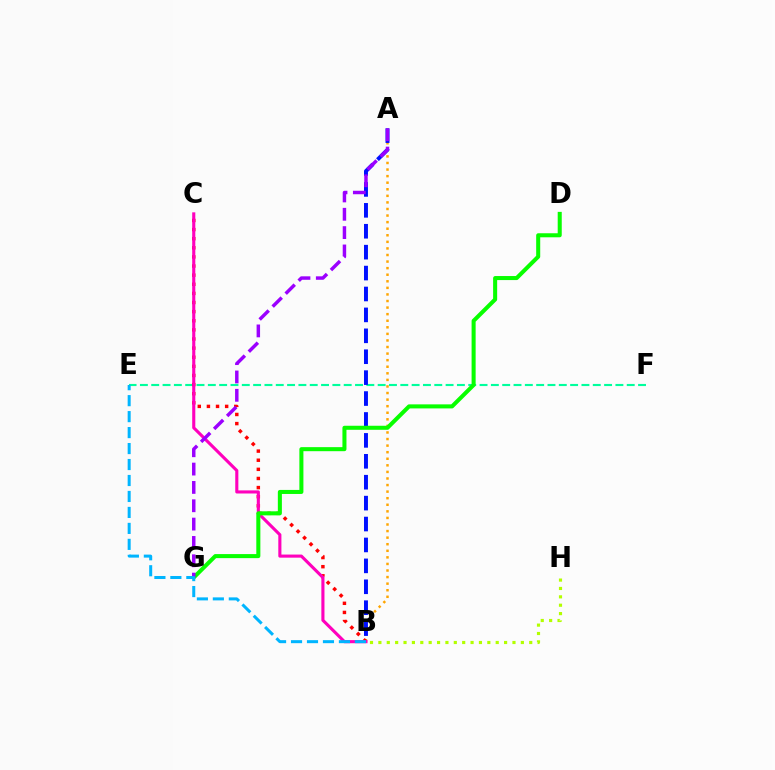{('E', 'F'): [{'color': '#00ff9d', 'line_style': 'dashed', 'thickness': 1.54}], ('A', 'B'): [{'color': '#ffa500', 'line_style': 'dotted', 'thickness': 1.79}, {'color': '#0010ff', 'line_style': 'dashed', 'thickness': 2.84}], ('B', 'C'): [{'color': '#ff0000', 'line_style': 'dotted', 'thickness': 2.48}, {'color': '#ff00bd', 'line_style': 'solid', 'thickness': 2.23}], ('D', 'G'): [{'color': '#08ff00', 'line_style': 'solid', 'thickness': 2.91}], ('A', 'G'): [{'color': '#9b00ff', 'line_style': 'dashed', 'thickness': 2.49}], ('B', 'E'): [{'color': '#00b5ff', 'line_style': 'dashed', 'thickness': 2.17}], ('B', 'H'): [{'color': '#b3ff00', 'line_style': 'dotted', 'thickness': 2.28}]}